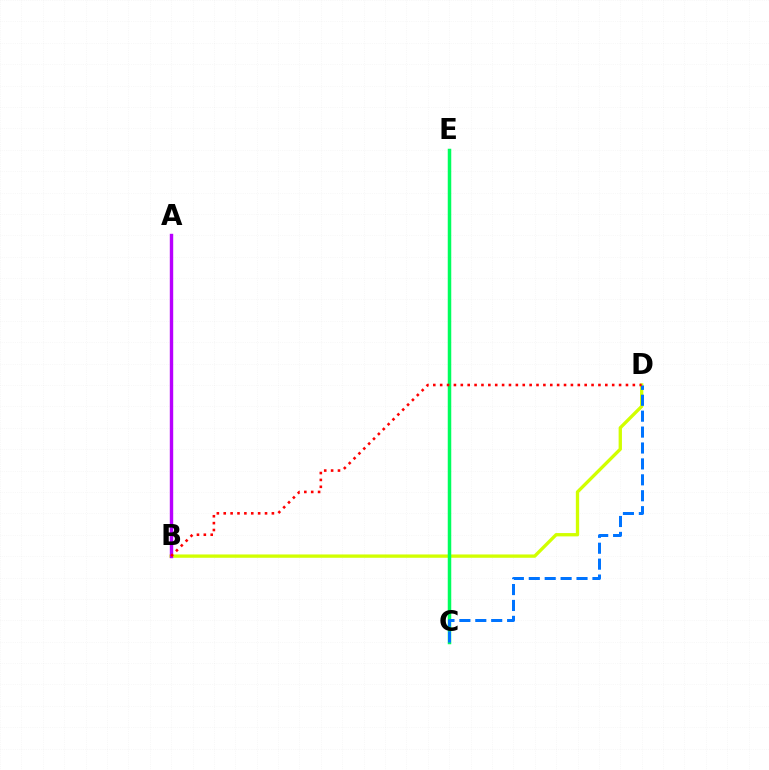{('B', 'D'): [{'color': '#d1ff00', 'line_style': 'solid', 'thickness': 2.39}, {'color': '#ff0000', 'line_style': 'dotted', 'thickness': 1.87}], ('C', 'E'): [{'color': '#00ff5c', 'line_style': 'solid', 'thickness': 2.52}], ('C', 'D'): [{'color': '#0074ff', 'line_style': 'dashed', 'thickness': 2.16}], ('A', 'B'): [{'color': '#b900ff', 'line_style': 'solid', 'thickness': 2.45}]}